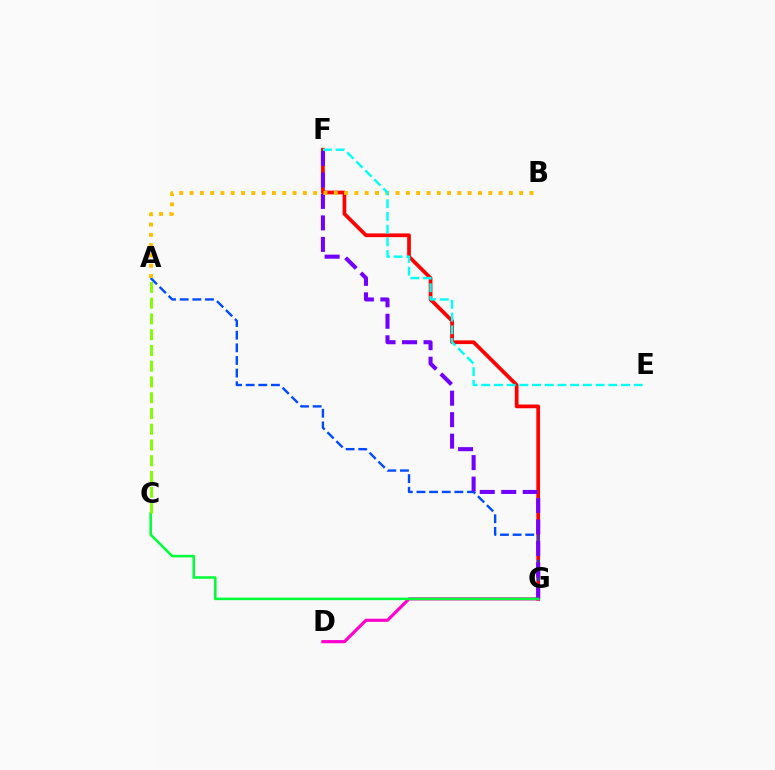{('F', 'G'): [{'color': '#ff0000', 'line_style': 'solid', 'thickness': 2.68}, {'color': '#7200ff', 'line_style': 'dashed', 'thickness': 2.92}], ('A', 'G'): [{'color': '#004bff', 'line_style': 'dashed', 'thickness': 1.72}], ('D', 'G'): [{'color': '#ff00cf', 'line_style': 'solid', 'thickness': 2.27}], ('A', 'B'): [{'color': '#ffbd00', 'line_style': 'dotted', 'thickness': 2.8}], ('E', 'F'): [{'color': '#00fff6', 'line_style': 'dashed', 'thickness': 1.73}], ('C', 'G'): [{'color': '#00ff39', 'line_style': 'solid', 'thickness': 1.83}], ('A', 'C'): [{'color': '#84ff00', 'line_style': 'dashed', 'thickness': 2.14}]}